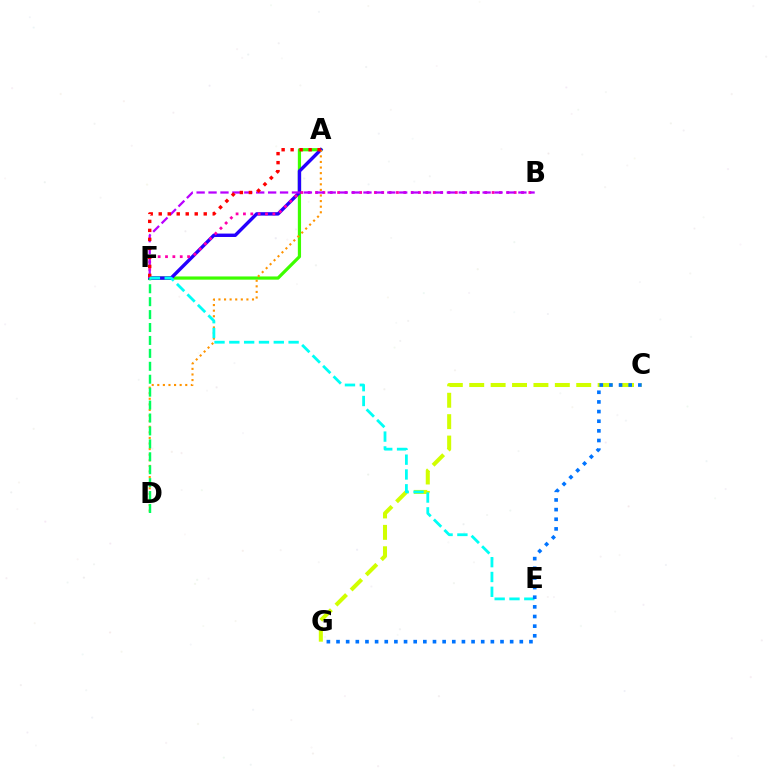{('A', 'F'): [{'color': '#3dff00', 'line_style': 'solid', 'thickness': 2.32}, {'color': '#2500ff', 'line_style': 'solid', 'thickness': 2.45}, {'color': '#ff0000', 'line_style': 'dotted', 'thickness': 2.45}], ('C', 'G'): [{'color': '#d1ff00', 'line_style': 'dashed', 'thickness': 2.91}, {'color': '#0074ff', 'line_style': 'dotted', 'thickness': 2.62}], ('B', 'F'): [{'color': '#ff00ac', 'line_style': 'dotted', 'thickness': 2.0}, {'color': '#b900ff', 'line_style': 'dashed', 'thickness': 1.62}], ('A', 'D'): [{'color': '#ff9400', 'line_style': 'dotted', 'thickness': 1.52}], ('D', 'F'): [{'color': '#00ff5c', 'line_style': 'dashed', 'thickness': 1.76}], ('E', 'F'): [{'color': '#00fff6', 'line_style': 'dashed', 'thickness': 2.01}]}